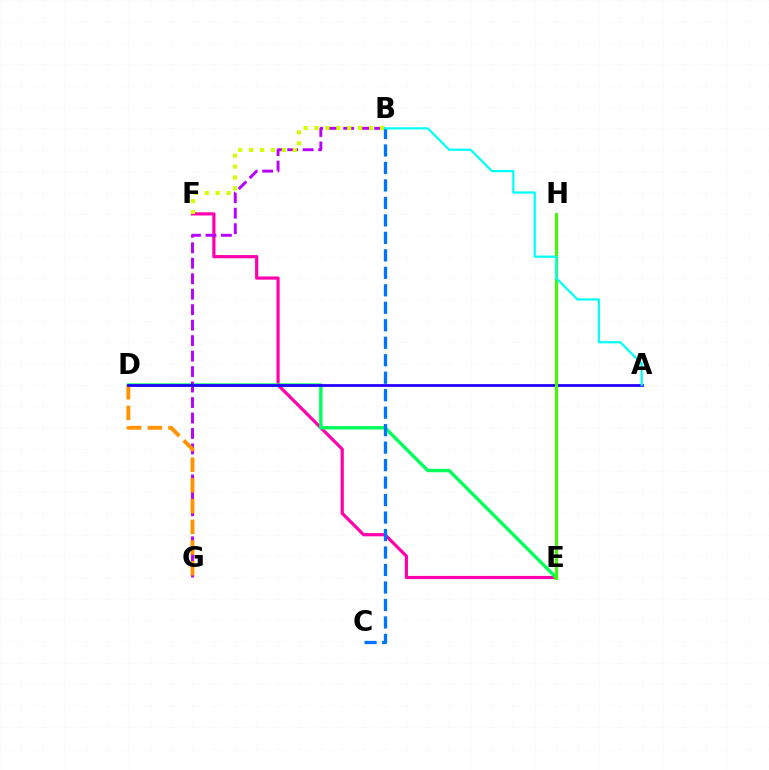{('E', 'F'): [{'color': '#ff00ac', 'line_style': 'solid', 'thickness': 2.3}], ('D', 'E'): [{'color': '#00ff5c', 'line_style': 'solid', 'thickness': 2.43}], ('B', 'G'): [{'color': '#b900ff', 'line_style': 'dashed', 'thickness': 2.1}], ('B', 'F'): [{'color': '#d1ff00', 'line_style': 'dotted', 'thickness': 2.97}], ('D', 'G'): [{'color': '#ff9400', 'line_style': 'dashed', 'thickness': 2.81}], ('B', 'C'): [{'color': '#0074ff', 'line_style': 'dashed', 'thickness': 2.37}], ('A', 'D'): [{'color': '#2500ff', 'line_style': 'solid', 'thickness': 2.0}], ('E', 'H'): [{'color': '#ff0000', 'line_style': 'solid', 'thickness': 1.93}, {'color': '#3dff00', 'line_style': 'solid', 'thickness': 2.14}], ('A', 'B'): [{'color': '#00fff6', 'line_style': 'solid', 'thickness': 1.6}]}